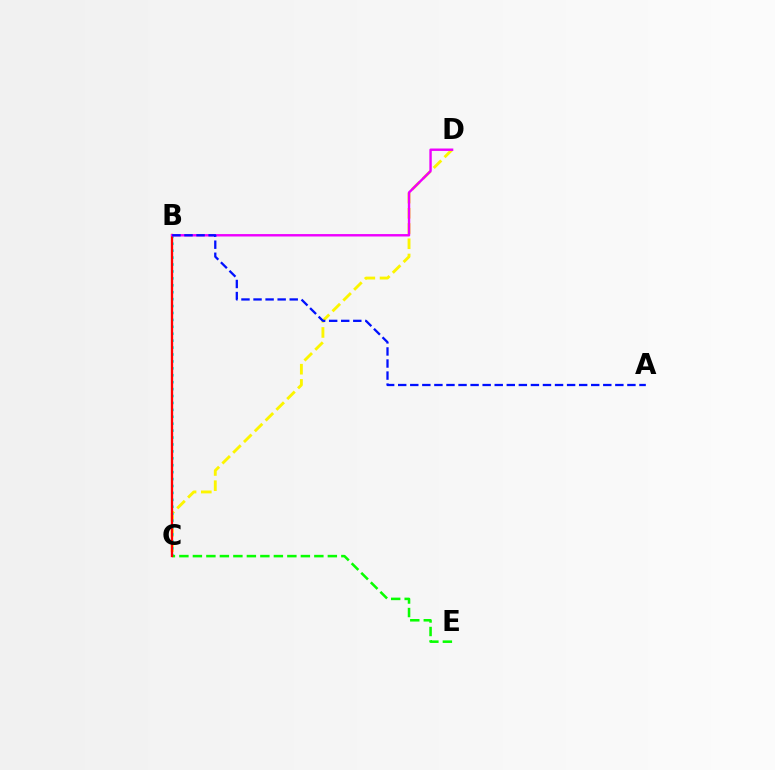{('C', 'D'): [{'color': '#fcf500', 'line_style': 'dashed', 'thickness': 2.07}], ('B', 'C'): [{'color': '#00fff6', 'line_style': 'dotted', 'thickness': 1.88}, {'color': '#ff0000', 'line_style': 'solid', 'thickness': 1.67}], ('C', 'E'): [{'color': '#08ff00', 'line_style': 'dashed', 'thickness': 1.83}], ('B', 'D'): [{'color': '#ee00ff', 'line_style': 'solid', 'thickness': 1.74}], ('A', 'B'): [{'color': '#0010ff', 'line_style': 'dashed', 'thickness': 1.64}]}